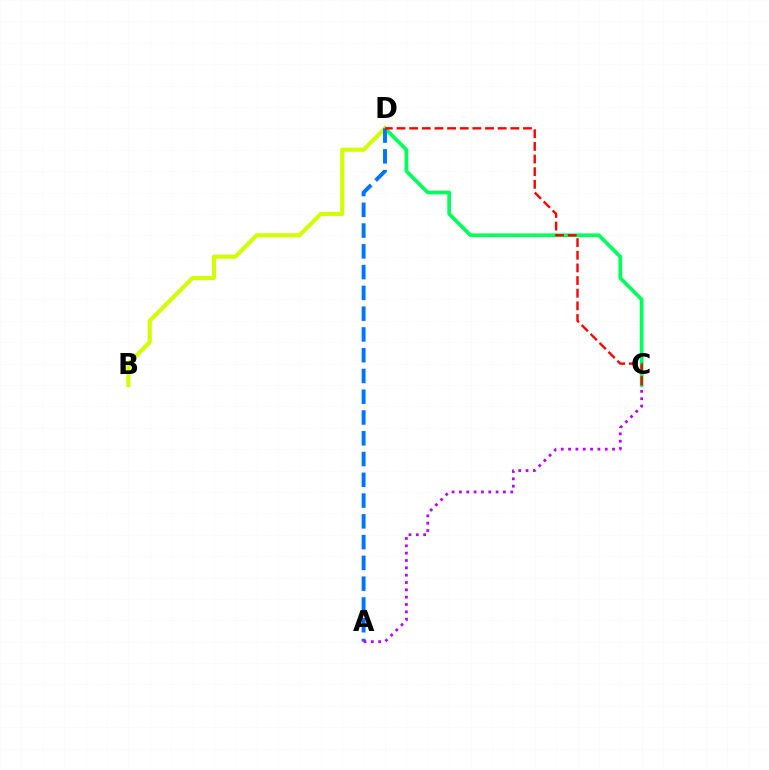{('C', 'D'): [{'color': '#00ff5c', 'line_style': 'solid', 'thickness': 2.68}, {'color': '#ff0000', 'line_style': 'dashed', 'thickness': 1.72}], ('B', 'D'): [{'color': '#d1ff00', 'line_style': 'solid', 'thickness': 2.95}], ('A', 'D'): [{'color': '#0074ff', 'line_style': 'dashed', 'thickness': 2.82}], ('A', 'C'): [{'color': '#b900ff', 'line_style': 'dotted', 'thickness': 1.99}]}